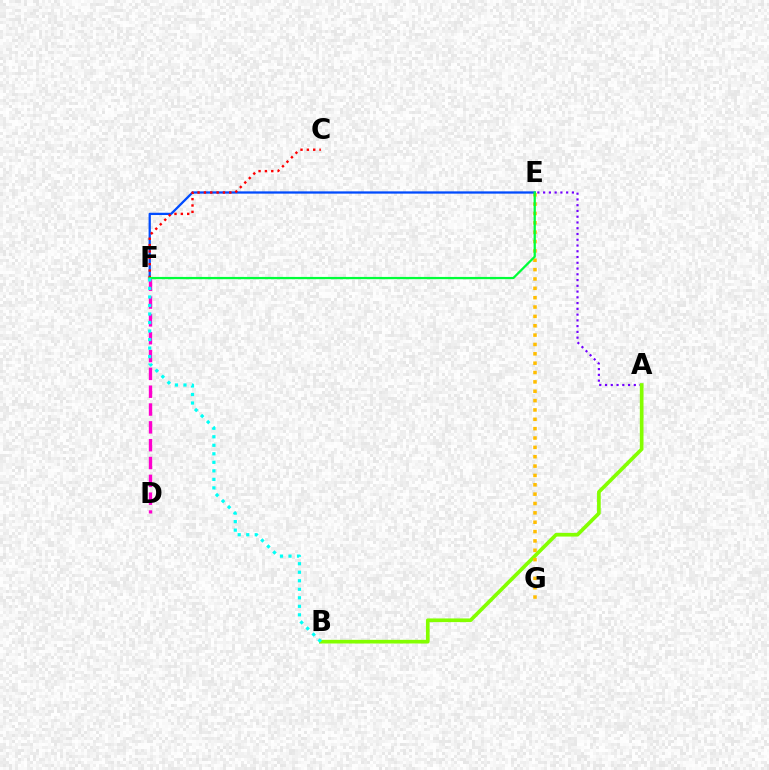{('A', 'E'): [{'color': '#7200ff', 'line_style': 'dotted', 'thickness': 1.56}], ('A', 'B'): [{'color': '#84ff00', 'line_style': 'solid', 'thickness': 2.65}], ('E', 'G'): [{'color': '#ffbd00', 'line_style': 'dotted', 'thickness': 2.54}], ('D', 'F'): [{'color': '#ff00cf', 'line_style': 'dashed', 'thickness': 2.42}], ('E', 'F'): [{'color': '#004bff', 'line_style': 'solid', 'thickness': 1.64}, {'color': '#00ff39', 'line_style': 'solid', 'thickness': 1.63}], ('C', 'F'): [{'color': '#ff0000', 'line_style': 'dotted', 'thickness': 1.73}], ('B', 'F'): [{'color': '#00fff6', 'line_style': 'dotted', 'thickness': 2.31}]}